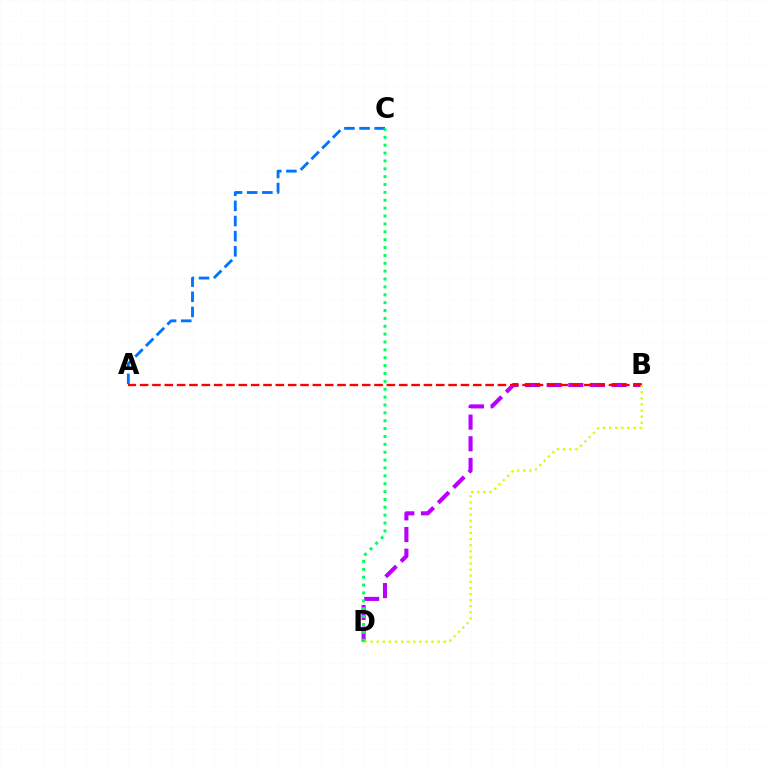{('A', 'C'): [{'color': '#0074ff', 'line_style': 'dashed', 'thickness': 2.06}], ('B', 'D'): [{'color': '#b900ff', 'line_style': 'dashed', 'thickness': 2.94}, {'color': '#d1ff00', 'line_style': 'dotted', 'thickness': 1.66}], ('A', 'B'): [{'color': '#ff0000', 'line_style': 'dashed', 'thickness': 1.68}], ('C', 'D'): [{'color': '#00ff5c', 'line_style': 'dotted', 'thickness': 2.14}]}